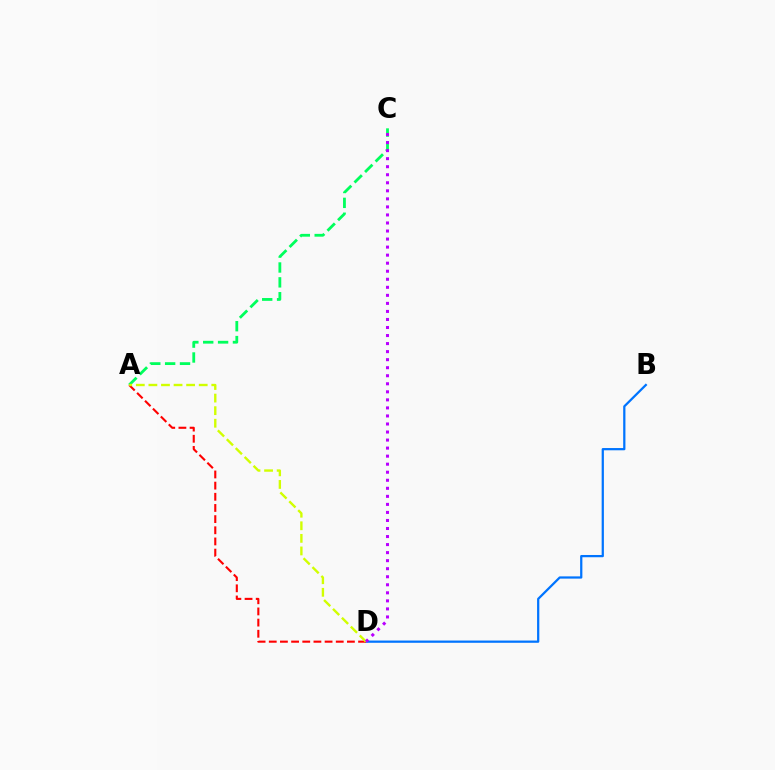{('A', 'C'): [{'color': '#00ff5c', 'line_style': 'dashed', 'thickness': 2.02}], ('B', 'D'): [{'color': '#0074ff', 'line_style': 'solid', 'thickness': 1.62}], ('A', 'D'): [{'color': '#ff0000', 'line_style': 'dashed', 'thickness': 1.52}, {'color': '#d1ff00', 'line_style': 'dashed', 'thickness': 1.71}], ('C', 'D'): [{'color': '#b900ff', 'line_style': 'dotted', 'thickness': 2.18}]}